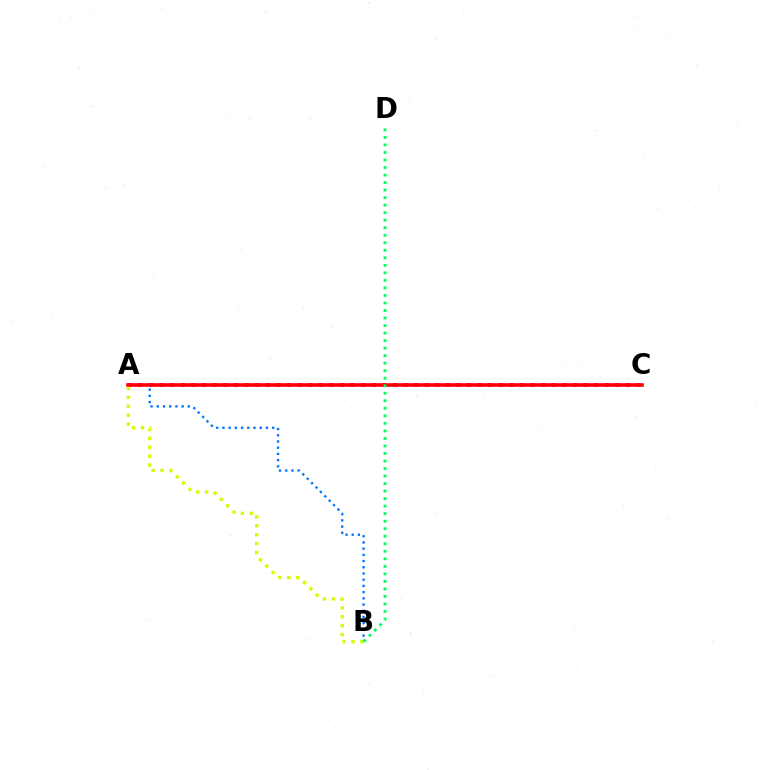{('A', 'B'): [{'color': '#0074ff', 'line_style': 'dotted', 'thickness': 1.69}, {'color': '#d1ff00', 'line_style': 'dotted', 'thickness': 2.42}], ('A', 'C'): [{'color': '#b900ff', 'line_style': 'dotted', 'thickness': 2.88}, {'color': '#ff0000', 'line_style': 'solid', 'thickness': 2.58}], ('B', 'D'): [{'color': '#00ff5c', 'line_style': 'dotted', 'thickness': 2.04}]}